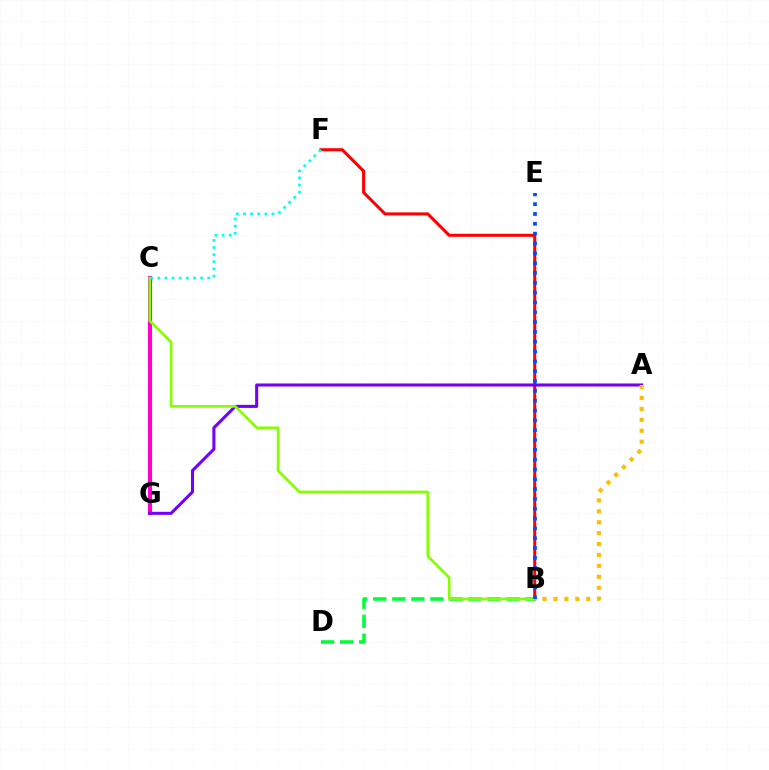{('C', 'G'): [{'color': '#ff00cf', 'line_style': 'solid', 'thickness': 2.96}], ('B', 'F'): [{'color': '#ff0000', 'line_style': 'solid', 'thickness': 2.19}], ('B', 'D'): [{'color': '#00ff39', 'line_style': 'dashed', 'thickness': 2.58}], ('A', 'G'): [{'color': '#7200ff', 'line_style': 'solid', 'thickness': 2.2}], ('B', 'C'): [{'color': '#84ff00', 'line_style': 'solid', 'thickness': 1.91}], ('C', 'F'): [{'color': '#00fff6', 'line_style': 'dotted', 'thickness': 1.94}], ('A', 'B'): [{'color': '#ffbd00', 'line_style': 'dotted', 'thickness': 2.97}], ('B', 'E'): [{'color': '#004bff', 'line_style': 'dotted', 'thickness': 2.67}]}